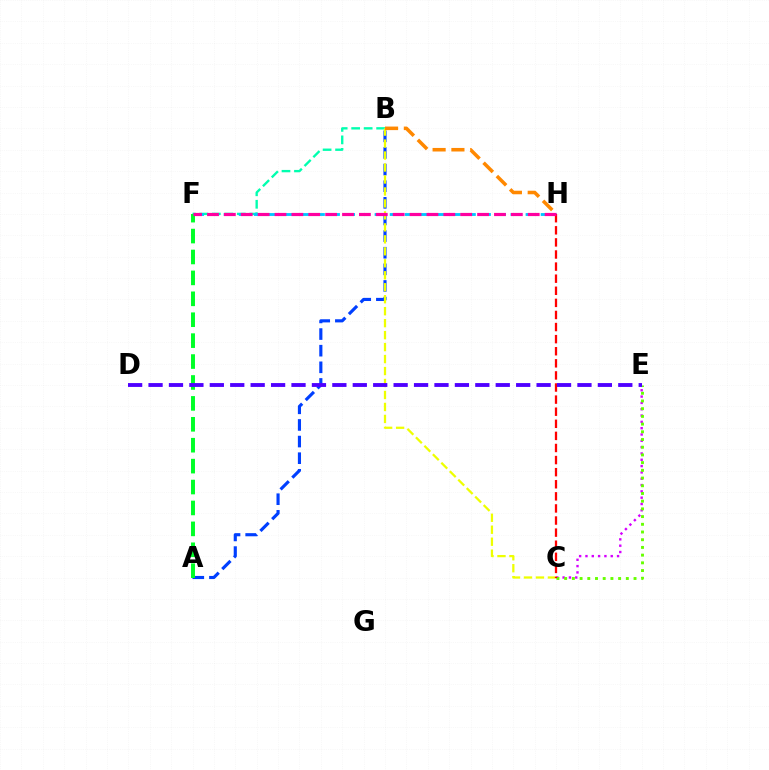{('B', 'F'): [{'color': '#00ffaf', 'line_style': 'dashed', 'thickness': 1.7}], ('C', 'E'): [{'color': '#d600ff', 'line_style': 'dotted', 'thickness': 1.72}, {'color': '#66ff00', 'line_style': 'dotted', 'thickness': 2.09}], ('A', 'B'): [{'color': '#003fff', 'line_style': 'dashed', 'thickness': 2.26}], ('B', 'C'): [{'color': '#eeff00', 'line_style': 'dashed', 'thickness': 1.63}], ('A', 'F'): [{'color': '#00ff27', 'line_style': 'dashed', 'thickness': 2.84}], ('B', 'H'): [{'color': '#ff8800', 'line_style': 'dashed', 'thickness': 2.55}], ('F', 'H'): [{'color': '#00c7ff', 'line_style': 'dashed', 'thickness': 2.05}, {'color': '#ff00a0', 'line_style': 'dashed', 'thickness': 2.29}], ('C', 'H'): [{'color': '#ff0000', 'line_style': 'dashed', 'thickness': 1.64}], ('D', 'E'): [{'color': '#4f00ff', 'line_style': 'dashed', 'thickness': 2.77}]}